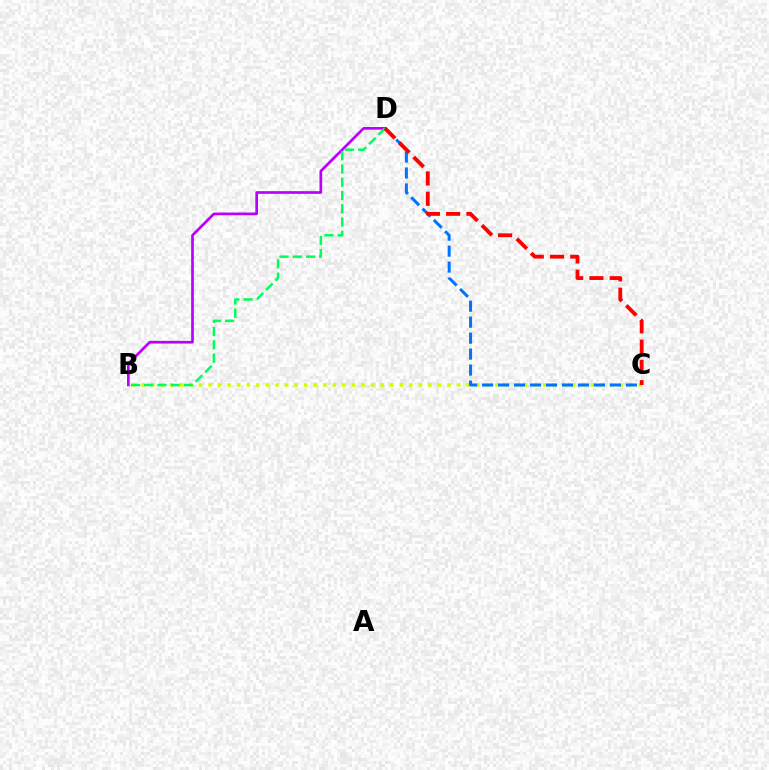{('B', 'C'): [{'color': '#d1ff00', 'line_style': 'dotted', 'thickness': 2.6}], ('B', 'D'): [{'color': '#b900ff', 'line_style': 'solid', 'thickness': 1.93}, {'color': '#00ff5c', 'line_style': 'dashed', 'thickness': 1.8}], ('C', 'D'): [{'color': '#0074ff', 'line_style': 'dashed', 'thickness': 2.17}, {'color': '#ff0000', 'line_style': 'dashed', 'thickness': 2.75}]}